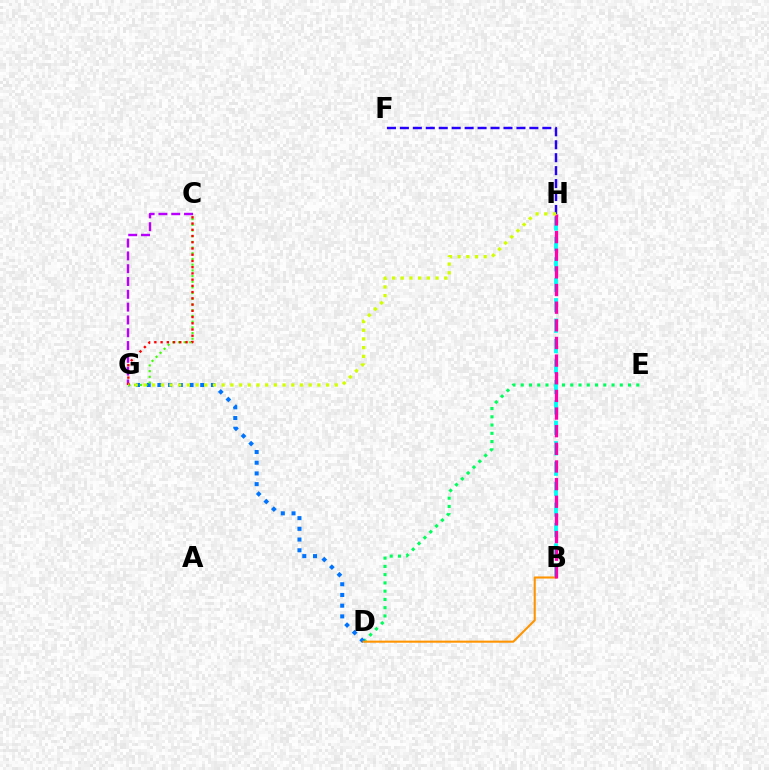{('D', 'E'): [{'color': '#00ff5c', 'line_style': 'dotted', 'thickness': 2.24}], ('D', 'G'): [{'color': '#0074ff', 'line_style': 'dotted', 'thickness': 2.91}], ('C', 'G'): [{'color': '#3dff00', 'line_style': 'dotted', 'thickness': 1.55}, {'color': '#b900ff', 'line_style': 'dashed', 'thickness': 1.74}, {'color': '#ff0000', 'line_style': 'dotted', 'thickness': 1.69}], ('B', 'H'): [{'color': '#00fff6', 'line_style': 'dashed', 'thickness': 2.78}, {'color': '#ff00ac', 'line_style': 'dashed', 'thickness': 2.4}], ('B', 'D'): [{'color': '#ff9400', 'line_style': 'solid', 'thickness': 1.5}], ('F', 'H'): [{'color': '#2500ff', 'line_style': 'dashed', 'thickness': 1.76}], ('G', 'H'): [{'color': '#d1ff00', 'line_style': 'dotted', 'thickness': 2.36}]}